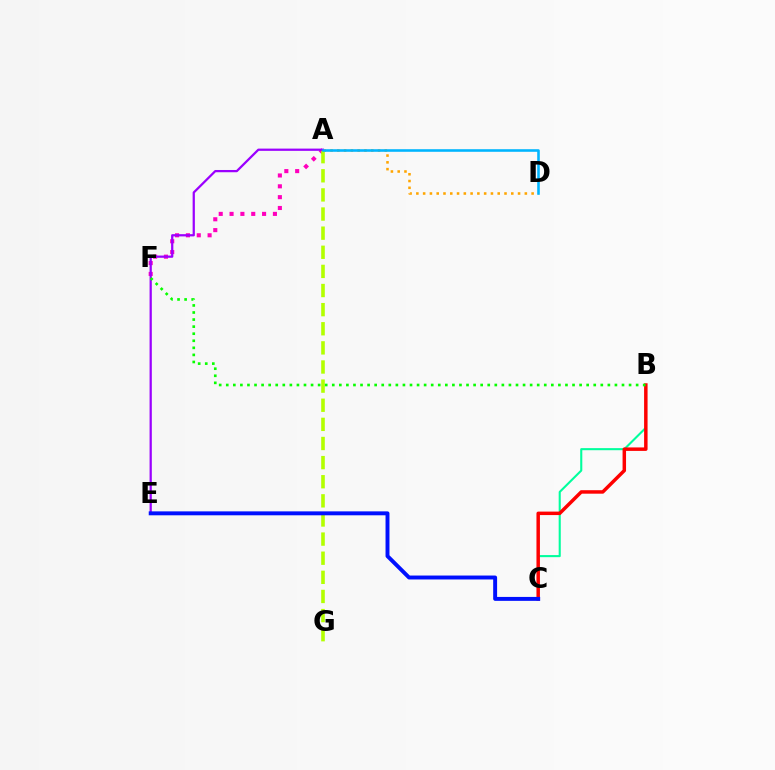{('B', 'C'): [{'color': '#00ff9d', 'line_style': 'solid', 'thickness': 1.51}, {'color': '#ff0000', 'line_style': 'solid', 'thickness': 2.5}], ('A', 'F'): [{'color': '#ff00bd', 'line_style': 'dotted', 'thickness': 2.94}], ('A', 'D'): [{'color': '#ffa500', 'line_style': 'dotted', 'thickness': 1.84}, {'color': '#00b5ff', 'line_style': 'solid', 'thickness': 1.86}], ('A', 'G'): [{'color': '#b3ff00', 'line_style': 'dashed', 'thickness': 2.6}], ('A', 'E'): [{'color': '#9b00ff', 'line_style': 'solid', 'thickness': 1.62}], ('C', 'E'): [{'color': '#0010ff', 'line_style': 'solid', 'thickness': 2.83}], ('B', 'F'): [{'color': '#08ff00', 'line_style': 'dotted', 'thickness': 1.92}]}